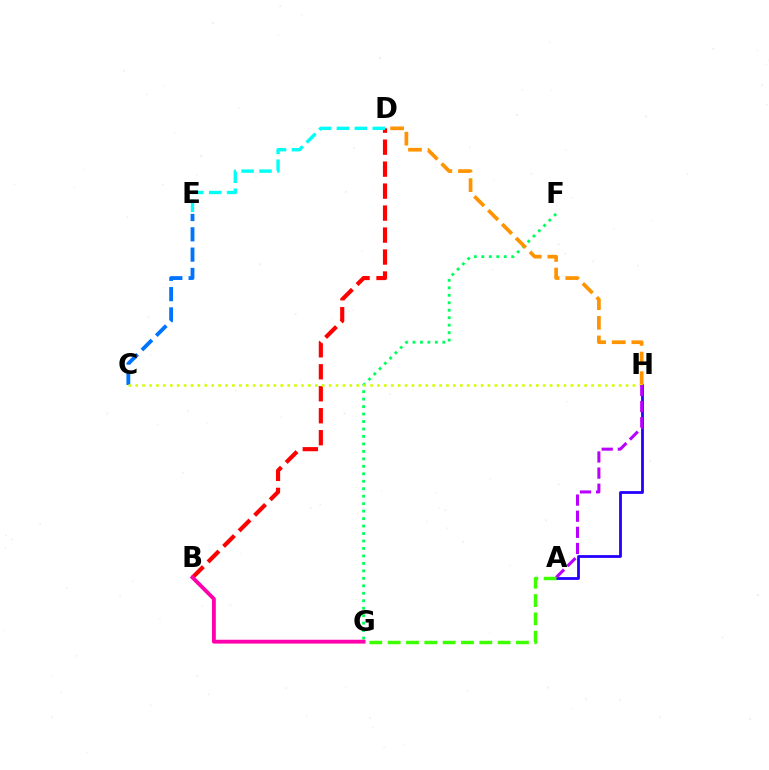{('C', 'E'): [{'color': '#0074ff', 'line_style': 'dashed', 'thickness': 2.76}], ('A', 'H'): [{'color': '#2500ff', 'line_style': 'solid', 'thickness': 2.01}, {'color': '#b900ff', 'line_style': 'dashed', 'thickness': 2.19}], ('F', 'G'): [{'color': '#00ff5c', 'line_style': 'dotted', 'thickness': 2.03}], ('D', 'H'): [{'color': '#ff9400', 'line_style': 'dashed', 'thickness': 2.67}], ('B', 'D'): [{'color': '#ff0000', 'line_style': 'dashed', 'thickness': 2.99}], ('C', 'H'): [{'color': '#d1ff00', 'line_style': 'dotted', 'thickness': 1.88}], ('D', 'E'): [{'color': '#00fff6', 'line_style': 'dashed', 'thickness': 2.44}], ('B', 'G'): [{'color': '#ff00ac', 'line_style': 'solid', 'thickness': 2.76}], ('A', 'G'): [{'color': '#3dff00', 'line_style': 'dashed', 'thickness': 2.49}]}